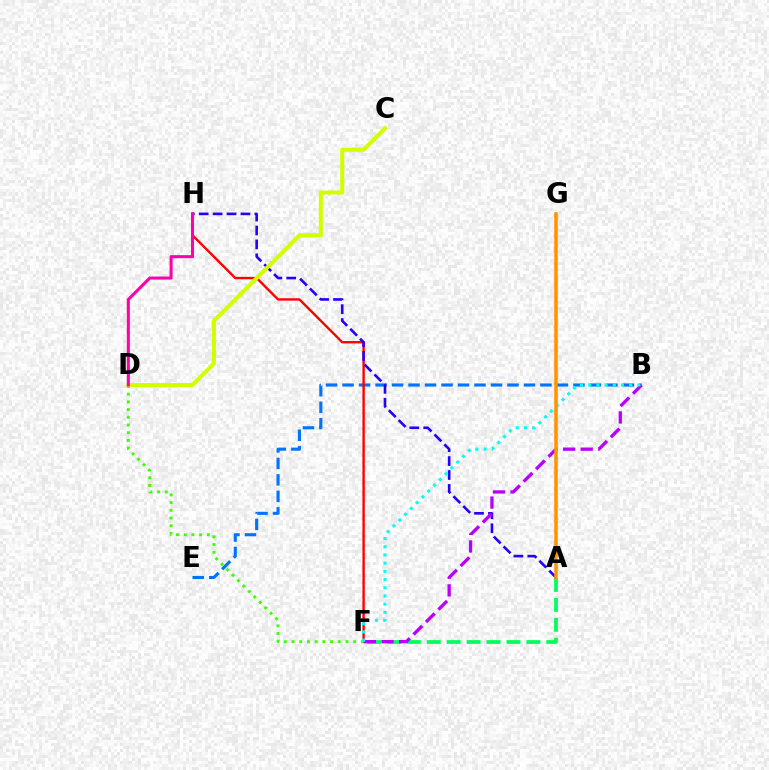{('A', 'F'): [{'color': '#00ff5c', 'line_style': 'dashed', 'thickness': 2.71}], ('B', 'E'): [{'color': '#0074ff', 'line_style': 'dashed', 'thickness': 2.24}], ('F', 'H'): [{'color': '#ff0000', 'line_style': 'solid', 'thickness': 1.72}], ('D', 'F'): [{'color': '#3dff00', 'line_style': 'dotted', 'thickness': 2.09}], ('A', 'H'): [{'color': '#2500ff', 'line_style': 'dashed', 'thickness': 1.89}], ('B', 'F'): [{'color': '#b900ff', 'line_style': 'dashed', 'thickness': 2.39}, {'color': '#00fff6', 'line_style': 'dotted', 'thickness': 2.23}], ('C', 'D'): [{'color': '#d1ff00', 'line_style': 'solid', 'thickness': 2.91}], ('A', 'G'): [{'color': '#ff9400', 'line_style': 'solid', 'thickness': 2.56}], ('D', 'H'): [{'color': '#ff00ac', 'line_style': 'solid', 'thickness': 2.19}]}